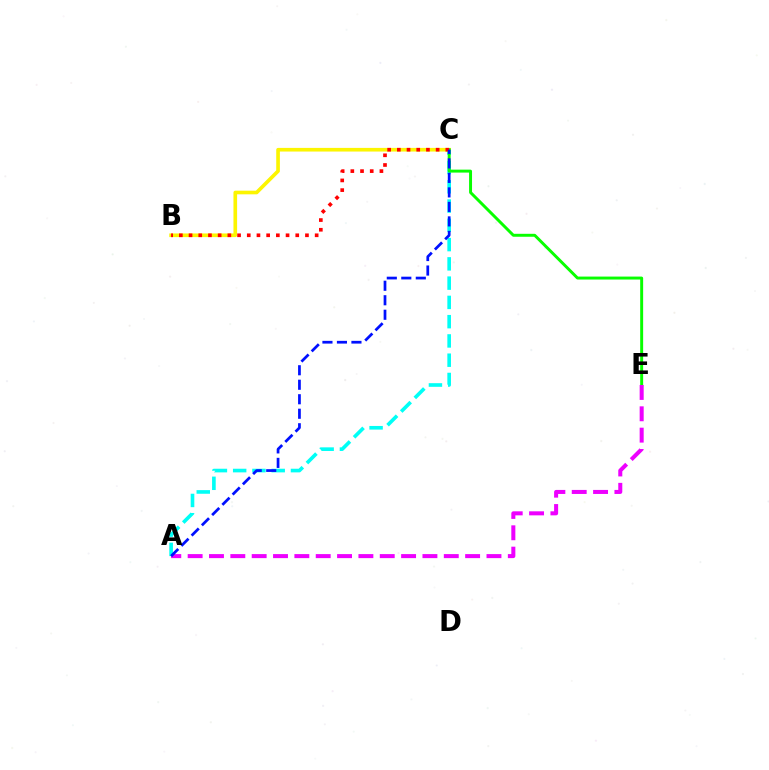{('B', 'C'): [{'color': '#fcf500', 'line_style': 'solid', 'thickness': 2.63}, {'color': '#ff0000', 'line_style': 'dotted', 'thickness': 2.64}], ('A', 'C'): [{'color': '#00fff6', 'line_style': 'dashed', 'thickness': 2.62}, {'color': '#0010ff', 'line_style': 'dashed', 'thickness': 1.97}], ('C', 'E'): [{'color': '#08ff00', 'line_style': 'solid', 'thickness': 2.12}], ('A', 'E'): [{'color': '#ee00ff', 'line_style': 'dashed', 'thickness': 2.9}]}